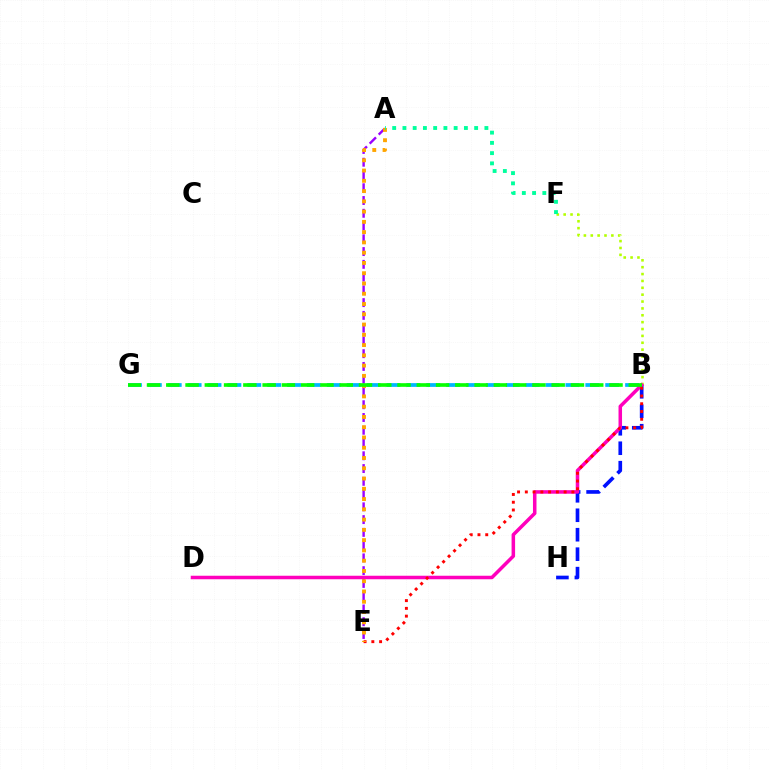{('B', 'G'): [{'color': '#00b5ff', 'line_style': 'dashed', 'thickness': 2.7}, {'color': '#08ff00', 'line_style': 'dashed', 'thickness': 2.62}], ('B', 'F'): [{'color': '#b3ff00', 'line_style': 'dotted', 'thickness': 1.87}], ('B', 'H'): [{'color': '#0010ff', 'line_style': 'dashed', 'thickness': 2.64}], ('B', 'D'): [{'color': '#ff00bd', 'line_style': 'solid', 'thickness': 2.53}], ('A', 'E'): [{'color': '#9b00ff', 'line_style': 'dashed', 'thickness': 1.73}, {'color': '#ffa500', 'line_style': 'dotted', 'thickness': 2.79}], ('B', 'E'): [{'color': '#ff0000', 'line_style': 'dotted', 'thickness': 2.11}], ('A', 'F'): [{'color': '#00ff9d', 'line_style': 'dotted', 'thickness': 2.78}]}